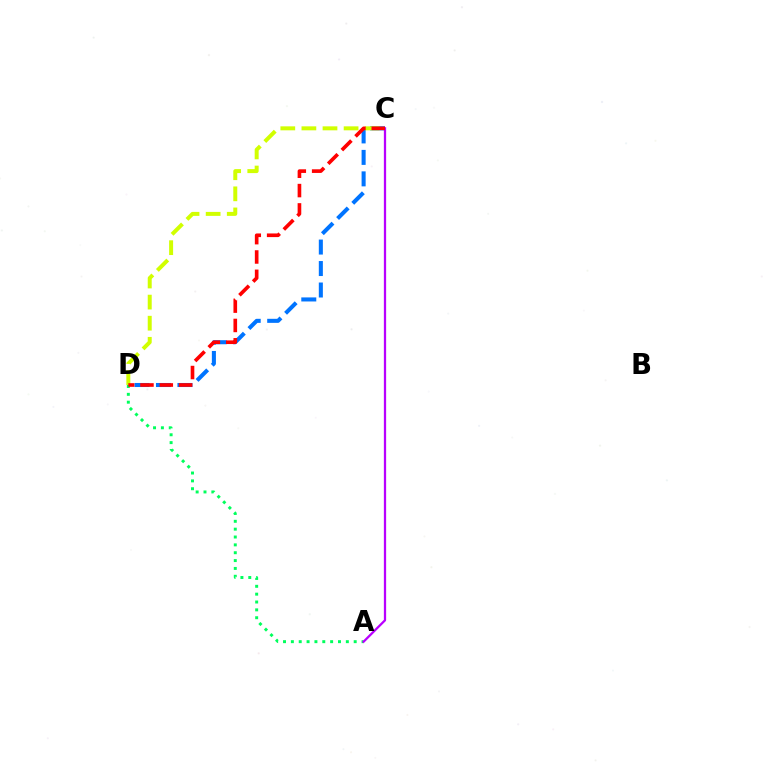{('C', 'D'): [{'color': '#0074ff', 'line_style': 'dashed', 'thickness': 2.92}, {'color': '#d1ff00', 'line_style': 'dashed', 'thickness': 2.87}, {'color': '#ff0000', 'line_style': 'dashed', 'thickness': 2.63}], ('A', 'D'): [{'color': '#00ff5c', 'line_style': 'dotted', 'thickness': 2.13}], ('A', 'C'): [{'color': '#b900ff', 'line_style': 'solid', 'thickness': 1.63}]}